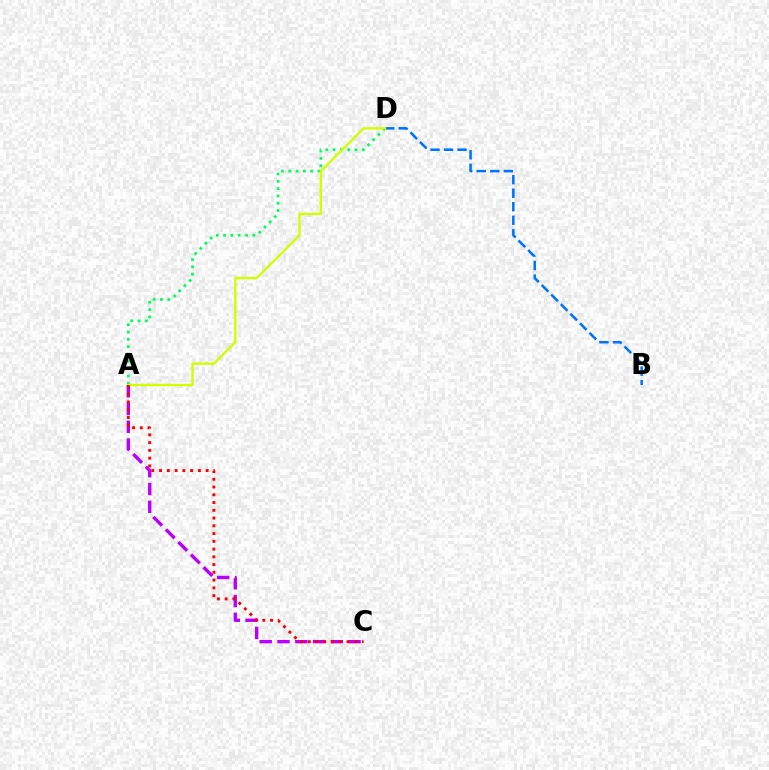{('A', 'C'): [{'color': '#b900ff', 'line_style': 'dashed', 'thickness': 2.41}, {'color': '#ff0000', 'line_style': 'dotted', 'thickness': 2.11}], ('B', 'D'): [{'color': '#0074ff', 'line_style': 'dashed', 'thickness': 1.84}], ('A', 'D'): [{'color': '#00ff5c', 'line_style': 'dotted', 'thickness': 1.98}, {'color': '#d1ff00', 'line_style': 'solid', 'thickness': 1.7}]}